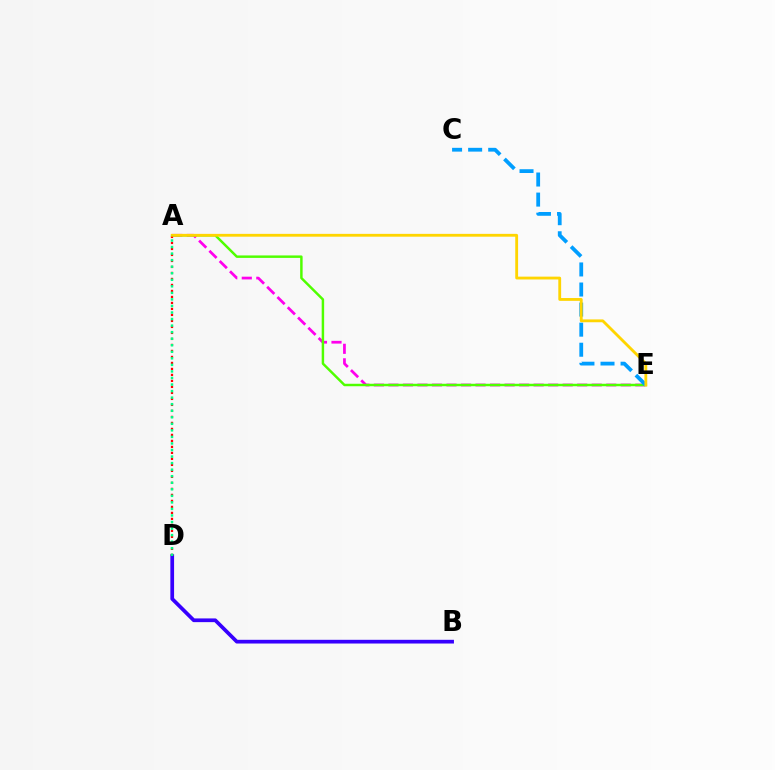{('A', 'E'): [{'color': '#ff00ed', 'line_style': 'dashed', 'thickness': 1.97}, {'color': '#4fff00', 'line_style': 'solid', 'thickness': 1.78}, {'color': '#ffd500', 'line_style': 'solid', 'thickness': 2.04}], ('B', 'D'): [{'color': '#3700ff', 'line_style': 'solid', 'thickness': 2.68}], ('A', 'D'): [{'color': '#ff0000', 'line_style': 'dotted', 'thickness': 1.63}, {'color': '#00ff86', 'line_style': 'dotted', 'thickness': 1.78}], ('C', 'E'): [{'color': '#009eff', 'line_style': 'dashed', 'thickness': 2.73}]}